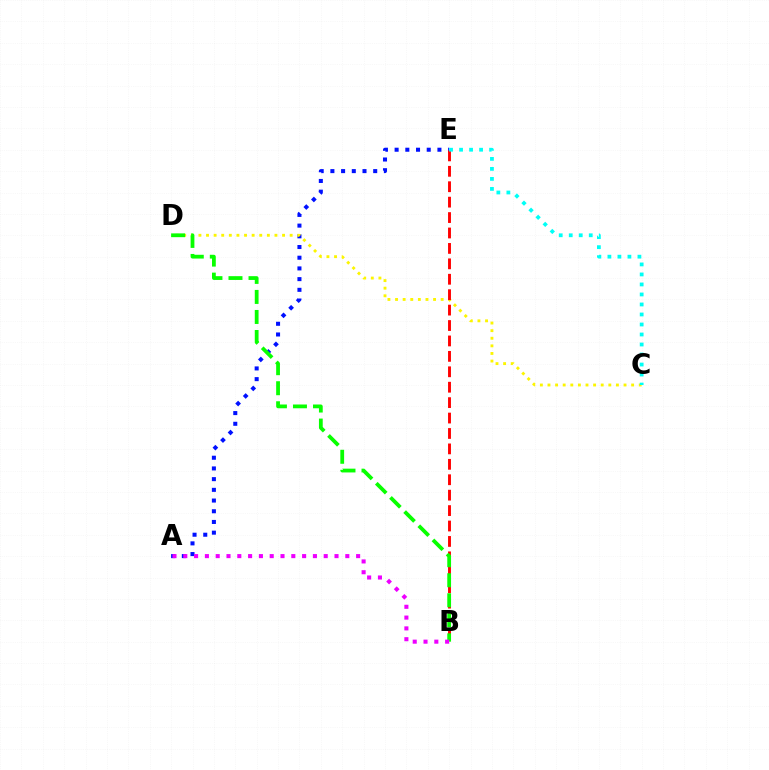{('A', 'E'): [{'color': '#0010ff', 'line_style': 'dotted', 'thickness': 2.91}], ('C', 'D'): [{'color': '#fcf500', 'line_style': 'dotted', 'thickness': 2.07}], ('B', 'E'): [{'color': '#ff0000', 'line_style': 'dashed', 'thickness': 2.1}], ('B', 'D'): [{'color': '#08ff00', 'line_style': 'dashed', 'thickness': 2.72}], ('A', 'B'): [{'color': '#ee00ff', 'line_style': 'dotted', 'thickness': 2.93}], ('C', 'E'): [{'color': '#00fff6', 'line_style': 'dotted', 'thickness': 2.72}]}